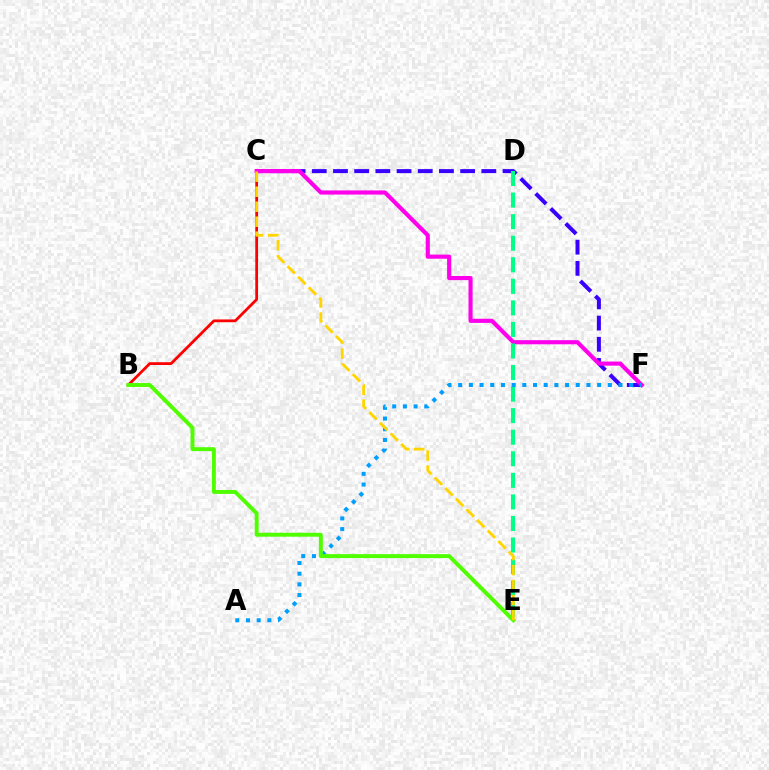{('B', 'C'): [{'color': '#ff0000', 'line_style': 'solid', 'thickness': 2.0}], ('C', 'F'): [{'color': '#3700ff', 'line_style': 'dashed', 'thickness': 2.88}, {'color': '#ff00ed', 'line_style': 'solid', 'thickness': 2.98}], ('D', 'E'): [{'color': '#00ff86', 'line_style': 'dashed', 'thickness': 2.93}], ('A', 'F'): [{'color': '#009eff', 'line_style': 'dotted', 'thickness': 2.9}], ('B', 'E'): [{'color': '#4fff00', 'line_style': 'solid', 'thickness': 2.82}], ('C', 'E'): [{'color': '#ffd500', 'line_style': 'dashed', 'thickness': 2.04}]}